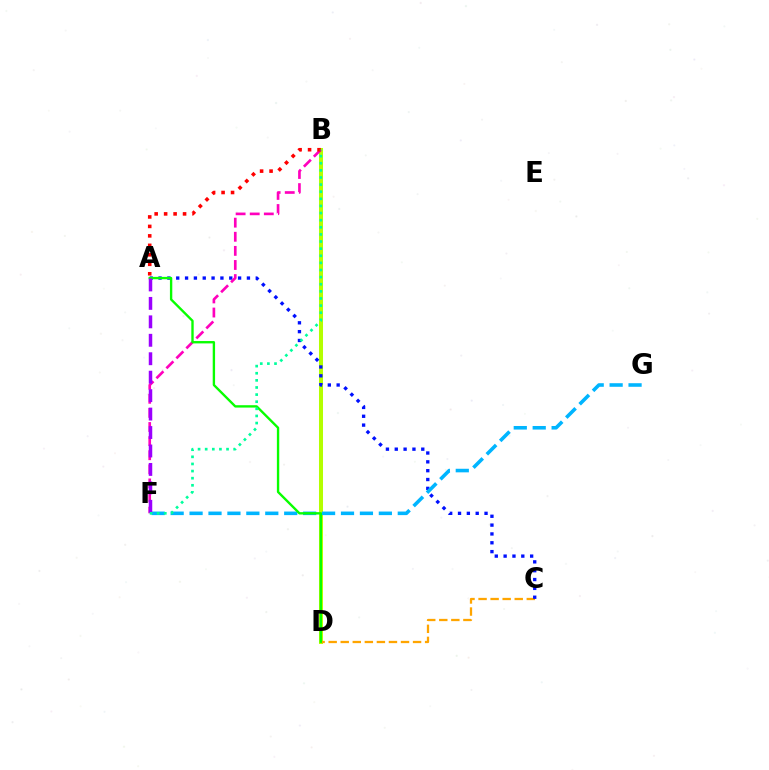{('B', 'D'): [{'color': '#b3ff00', 'line_style': 'solid', 'thickness': 2.9}], ('C', 'D'): [{'color': '#ffa500', 'line_style': 'dashed', 'thickness': 1.64}], ('A', 'C'): [{'color': '#0010ff', 'line_style': 'dotted', 'thickness': 2.4}], ('B', 'F'): [{'color': '#ff00bd', 'line_style': 'dashed', 'thickness': 1.92}, {'color': '#00ff9d', 'line_style': 'dotted', 'thickness': 1.93}], ('F', 'G'): [{'color': '#00b5ff', 'line_style': 'dashed', 'thickness': 2.57}], ('A', 'B'): [{'color': '#ff0000', 'line_style': 'dotted', 'thickness': 2.57}], ('A', 'D'): [{'color': '#08ff00', 'line_style': 'solid', 'thickness': 1.7}], ('A', 'F'): [{'color': '#9b00ff', 'line_style': 'dashed', 'thickness': 2.51}]}